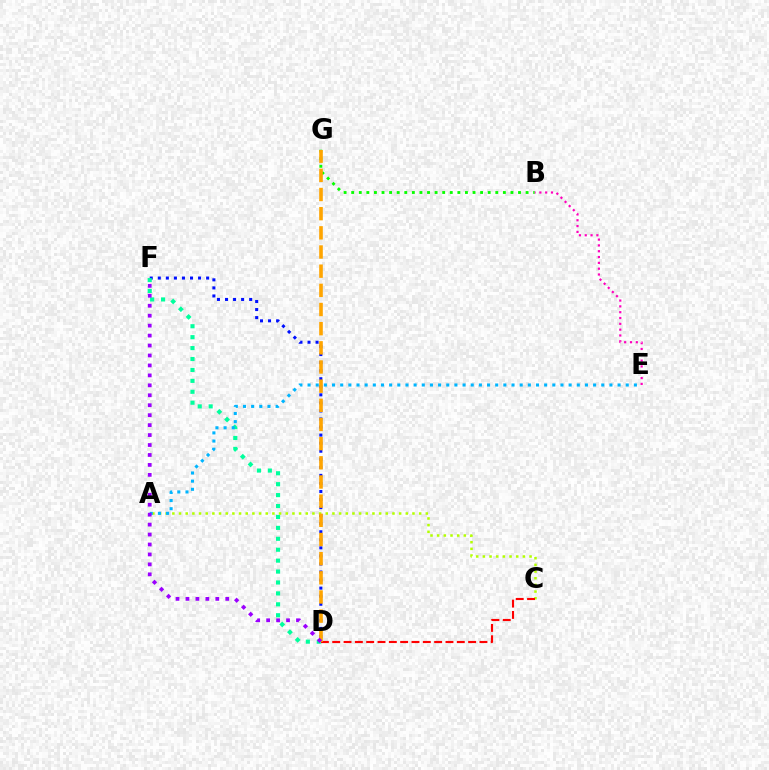{('D', 'F'): [{'color': '#0010ff', 'line_style': 'dotted', 'thickness': 2.19}, {'color': '#00ff9d', 'line_style': 'dotted', 'thickness': 2.97}, {'color': '#9b00ff', 'line_style': 'dotted', 'thickness': 2.7}], ('A', 'C'): [{'color': '#b3ff00', 'line_style': 'dotted', 'thickness': 1.81}], ('B', 'G'): [{'color': '#08ff00', 'line_style': 'dotted', 'thickness': 2.06}], ('B', 'E'): [{'color': '#ff00bd', 'line_style': 'dotted', 'thickness': 1.58}], ('C', 'D'): [{'color': '#ff0000', 'line_style': 'dashed', 'thickness': 1.54}], ('D', 'G'): [{'color': '#ffa500', 'line_style': 'dashed', 'thickness': 2.6}], ('A', 'E'): [{'color': '#00b5ff', 'line_style': 'dotted', 'thickness': 2.22}]}